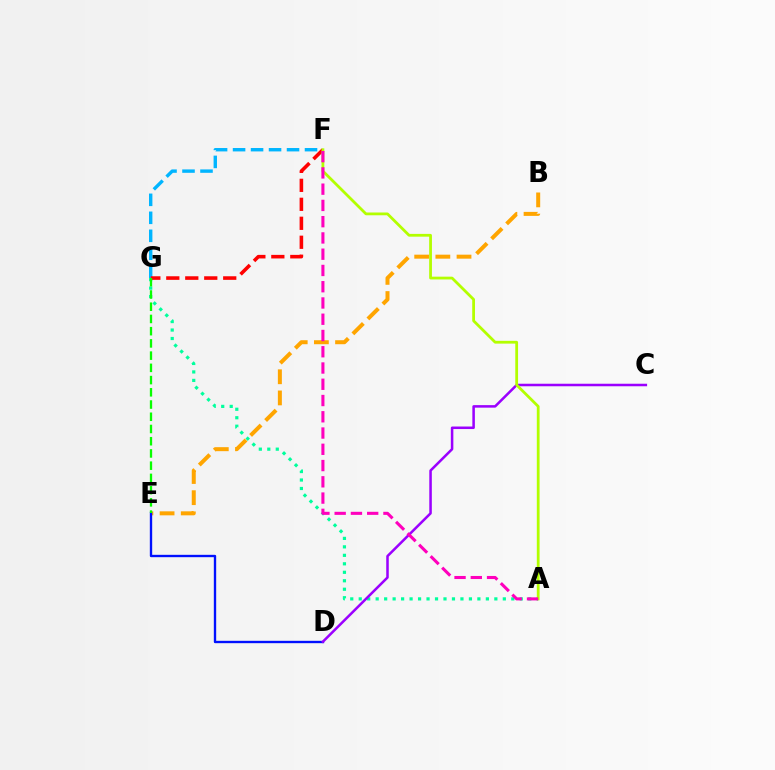{('B', 'E'): [{'color': '#ffa500', 'line_style': 'dashed', 'thickness': 2.88}], ('A', 'G'): [{'color': '#00ff9d', 'line_style': 'dotted', 'thickness': 2.3}], ('F', 'G'): [{'color': '#00b5ff', 'line_style': 'dashed', 'thickness': 2.44}, {'color': '#ff0000', 'line_style': 'dashed', 'thickness': 2.58}], ('D', 'E'): [{'color': '#0010ff', 'line_style': 'solid', 'thickness': 1.7}], ('C', 'D'): [{'color': '#9b00ff', 'line_style': 'solid', 'thickness': 1.82}], ('A', 'F'): [{'color': '#b3ff00', 'line_style': 'solid', 'thickness': 2.0}, {'color': '#ff00bd', 'line_style': 'dashed', 'thickness': 2.21}], ('E', 'G'): [{'color': '#08ff00', 'line_style': 'dashed', 'thickness': 1.66}]}